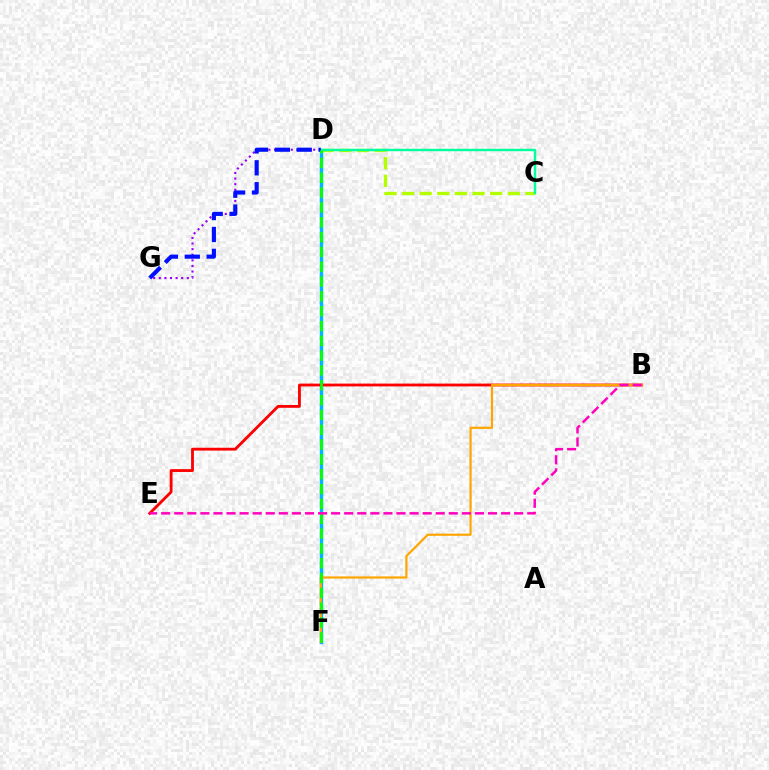{('D', 'G'): [{'color': '#9b00ff', 'line_style': 'dotted', 'thickness': 1.52}, {'color': '#0010ff', 'line_style': 'dashed', 'thickness': 2.97}], ('D', 'F'): [{'color': '#00b5ff', 'line_style': 'solid', 'thickness': 2.46}, {'color': '#08ff00', 'line_style': 'dashed', 'thickness': 2.01}], ('C', 'D'): [{'color': '#b3ff00', 'line_style': 'dashed', 'thickness': 2.39}, {'color': '#00ff9d', 'line_style': 'solid', 'thickness': 1.74}], ('B', 'E'): [{'color': '#ff0000', 'line_style': 'solid', 'thickness': 2.04}, {'color': '#ff00bd', 'line_style': 'dashed', 'thickness': 1.78}], ('B', 'F'): [{'color': '#ffa500', 'line_style': 'solid', 'thickness': 1.59}]}